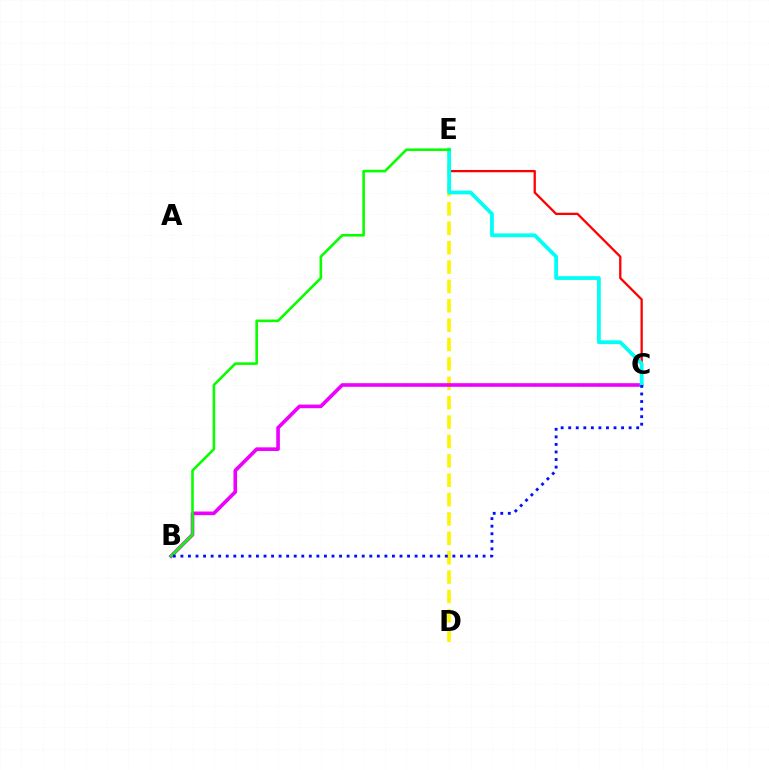{('D', 'E'): [{'color': '#fcf500', 'line_style': 'dashed', 'thickness': 2.63}], ('C', 'E'): [{'color': '#ff0000', 'line_style': 'solid', 'thickness': 1.64}, {'color': '#00fff6', 'line_style': 'solid', 'thickness': 2.72}], ('B', 'C'): [{'color': '#ee00ff', 'line_style': 'solid', 'thickness': 2.61}, {'color': '#0010ff', 'line_style': 'dotted', 'thickness': 2.05}], ('B', 'E'): [{'color': '#08ff00', 'line_style': 'solid', 'thickness': 1.87}]}